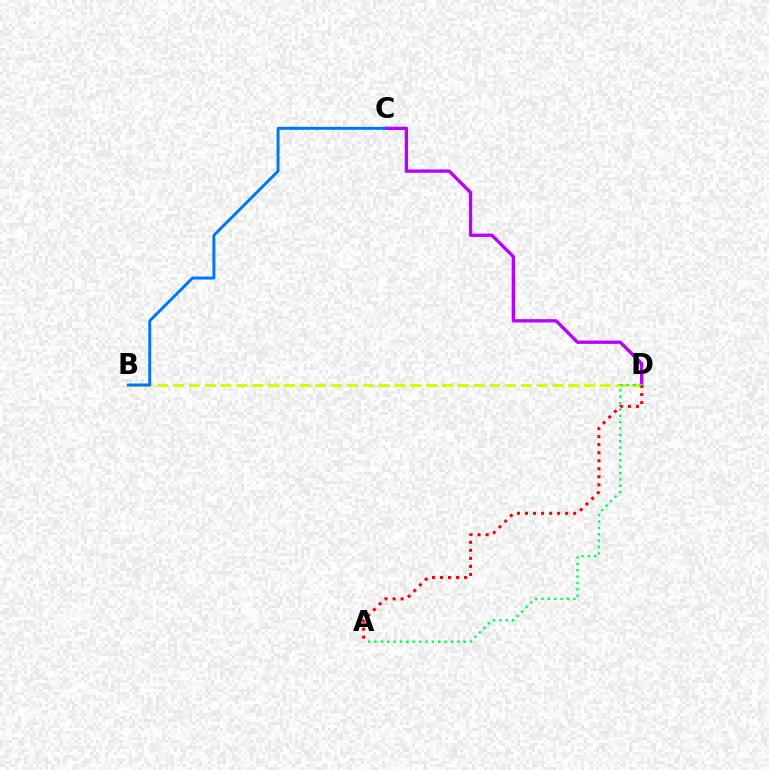{('C', 'D'): [{'color': '#b900ff', 'line_style': 'solid', 'thickness': 2.39}], ('B', 'D'): [{'color': '#d1ff00', 'line_style': 'dashed', 'thickness': 2.15}], ('A', 'D'): [{'color': '#ff0000', 'line_style': 'dotted', 'thickness': 2.18}, {'color': '#00ff5c', 'line_style': 'dotted', 'thickness': 1.73}], ('B', 'C'): [{'color': '#0074ff', 'line_style': 'solid', 'thickness': 2.12}]}